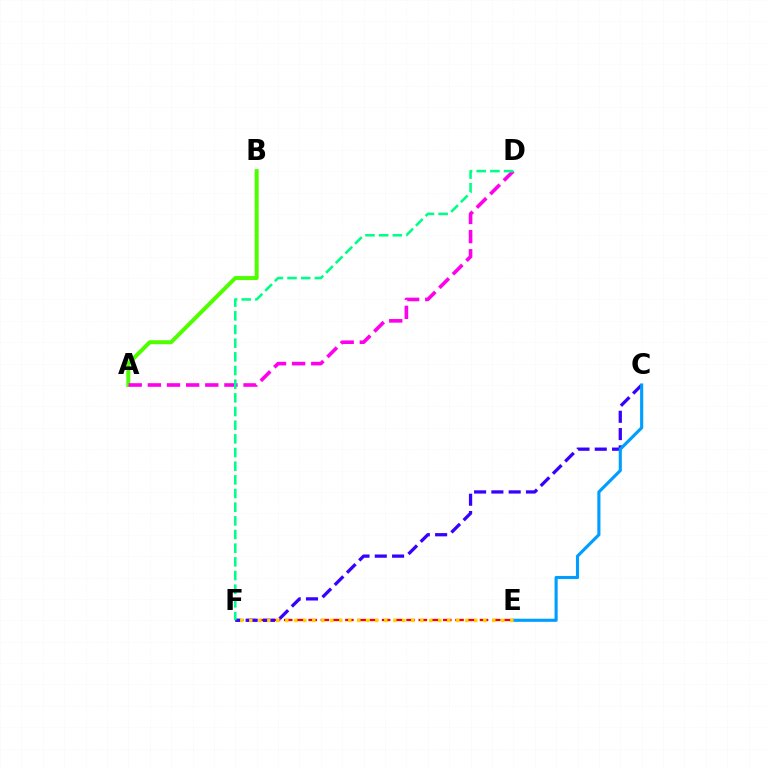{('E', 'F'): [{'color': '#ff0000', 'line_style': 'dashed', 'thickness': 1.66}, {'color': '#ffd500', 'line_style': 'dotted', 'thickness': 2.45}], ('A', 'B'): [{'color': '#4fff00', 'line_style': 'solid', 'thickness': 2.88}], ('C', 'F'): [{'color': '#3700ff', 'line_style': 'dashed', 'thickness': 2.35}], ('C', 'E'): [{'color': '#009eff', 'line_style': 'solid', 'thickness': 2.25}], ('A', 'D'): [{'color': '#ff00ed', 'line_style': 'dashed', 'thickness': 2.6}], ('D', 'F'): [{'color': '#00ff86', 'line_style': 'dashed', 'thickness': 1.86}]}